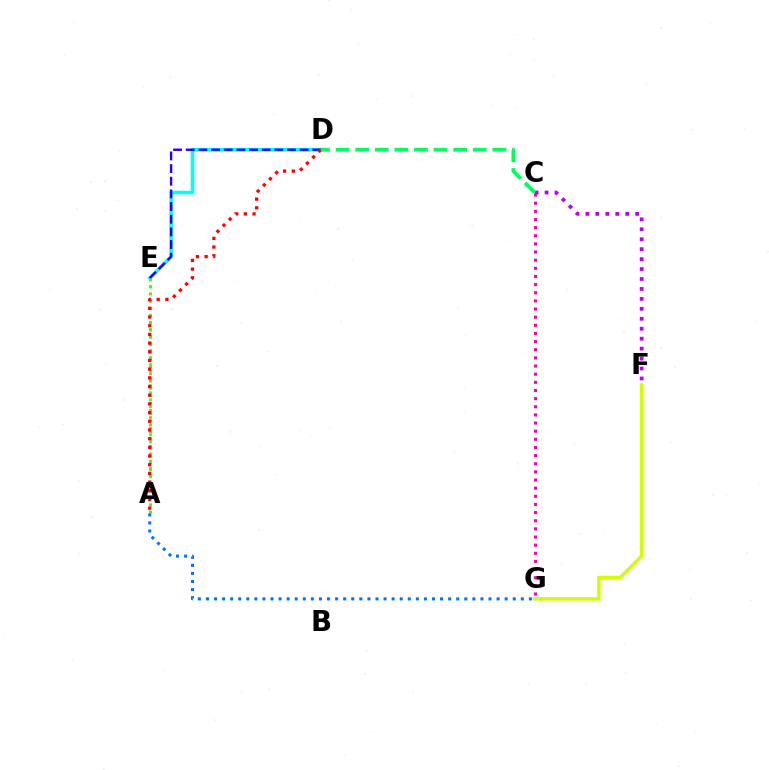{('A', 'E'): [{'color': '#ff9400', 'line_style': 'dotted', 'thickness': 1.98}, {'color': '#3dff00', 'line_style': 'dotted', 'thickness': 1.91}], ('D', 'E'): [{'color': '#00fff6', 'line_style': 'solid', 'thickness': 2.56}, {'color': '#2500ff', 'line_style': 'dashed', 'thickness': 1.72}], ('A', 'G'): [{'color': '#0074ff', 'line_style': 'dotted', 'thickness': 2.19}], ('F', 'G'): [{'color': '#d1ff00', 'line_style': 'solid', 'thickness': 2.48}], ('C', 'F'): [{'color': '#b900ff', 'line_style': 'dotted', 'thickness': 2.7}], ('C', 'G'): [{'color': '#ff00ac', 'line_style': 'dotted', 'thickness': 2.21}], ('A', 'D'): [{'color': '#ff0000', 'line_style': 'dotted', 'thickness': 2.36}], ('C', 'D'): [{'color': '#00ff5c', 'line_style': 'dashed', 'thickness': 2.66}]}